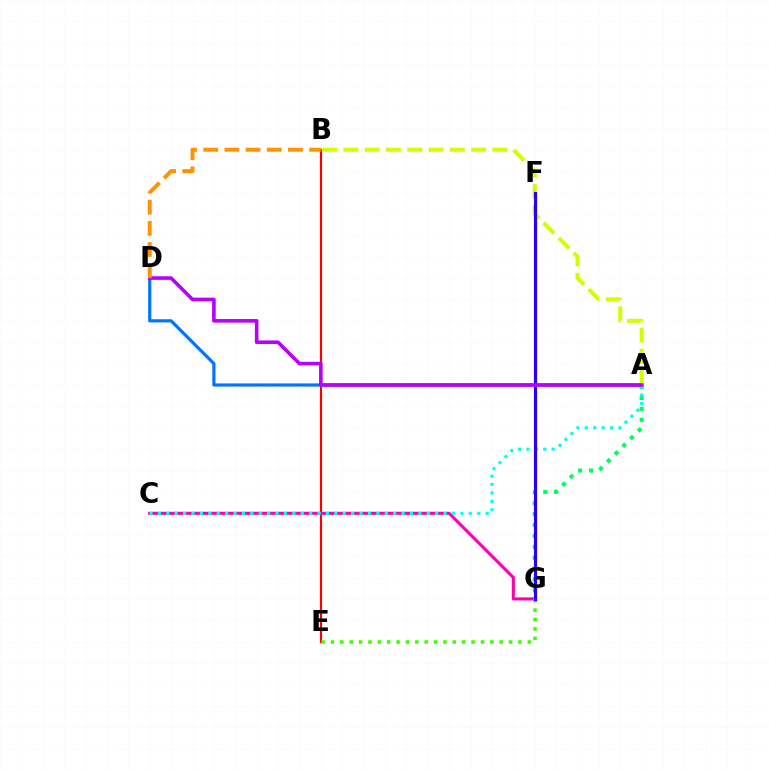{('B', 'E'): [{'color': '#ff0000', 'line_style': 'solid', 'thickness': 1.57}], ('C', 'G'): [{'color': '#ff00ac', 'line_style': 'solid', 'thickness': 2.21}], ('A', 'D'): [{'color': '#0074ff', 'line_style': 'solid', 'thickness': 2.28}, {'color': '#b900ff', 'line_style': 'solid', 'thickness': 2.6}], ('E', 'G'): [{'color': '#3dff00', 'line_style': 'dotted', 'thickness': 2.55}], ('A', 'B'): [{'color': '#d1ff00', 'line_style': 'dashed', 'thickness': 2.89}], ('A', 'G'): [{'color': '#00ff5c', 'line_style': 'dotted', 'thickness': 2.96}], ('A', 'C'): [{'color': '#00fff6', 'line_style': 'dotted', 'thickness': 2.28}], ('F', 'G'): [{'color': '#2500ff', 'line_style': 'solid', 'thickness': 2.27}], ('B', 'D'): [{'color': '#ff9400', 'line_style': 'dashed', 'thickness': 2.88}]}